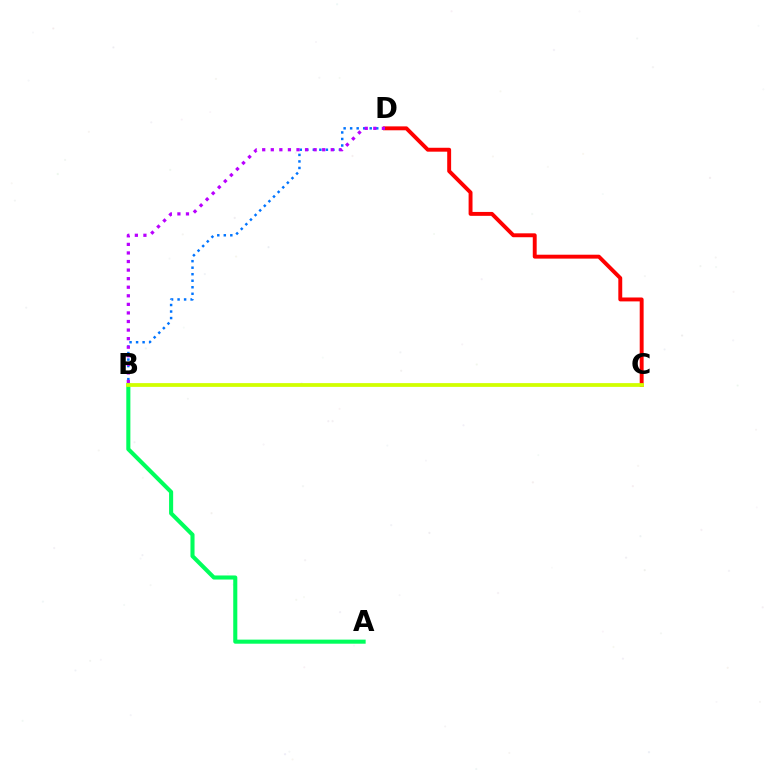{('C', 'D'): [{'color': '#ff0000', 'line_style': 'solid', 'thickness': 2.81}], ('B', 'D'): [{'color': '#0074ff', 'line_style': 'dotted', 'thickness': 1.77}, {'color': '#b900ff', 'line_style': 'dotted', 'thickness': 2.33}], ('A', 'B'): [{'color': '#00ff5c', 'line_style': 'solid', 'thickness': 2.93}], ('B', 'C'): [{'color': '#d1ff00', 'line_style': 'solid', 'thickness': 2.71}]}